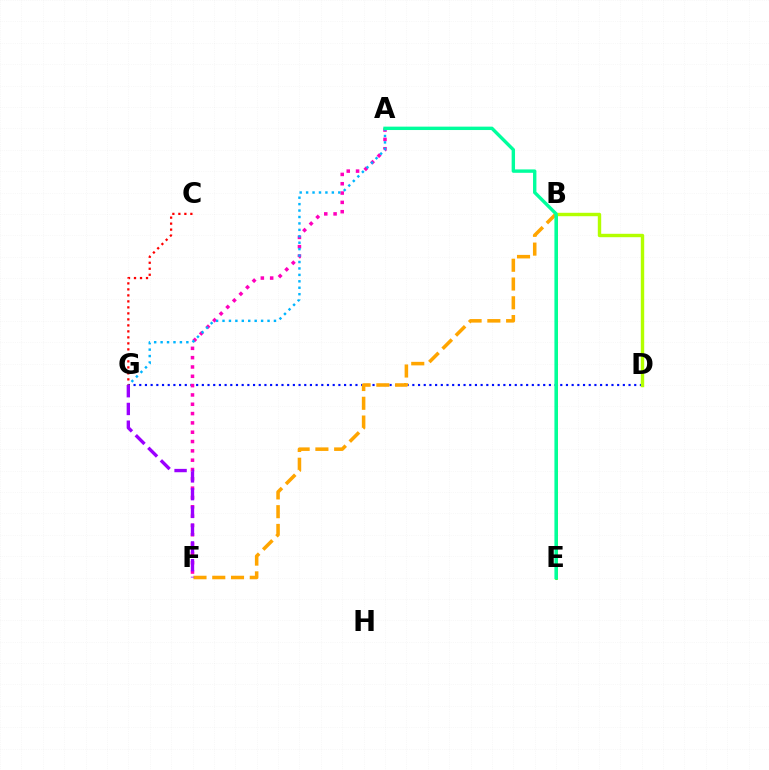{('D', 'G'): [{'color': '#0010ff', 'line_style': 'dotted', 'thickness': 1.55}], ('B', 'E'): [{'color': '#08ff00', 'line_style': 'solid', 'thickness': 1.87}], ('B', 'F'): [{'color': '#ffa500', 'line_style': 'dashed', 'thickness': 2.55}], ('A', 'F'): [{'color': '#ff00bd', 'line_style': 'dotted', 'thickness': 2.53}], ('B', 'D'): [{'color': '#b3ff00', 'line_style': 'solid', 'thickness': 2.45}], ('C', 'G'): [{'color': '#ff0000', 'line_style': 'dotted', 'thickness': 1.63}], ('A', 'G'): [{'color': '#00b5ff', 'line_style': 'dotted', 'thickness': 1.75}], ('F', 'G'): [{'color': '#9b00ff', 'line_style': 'dashed', 'thickness': 2.41}], ('A', 'E'): [{'color': '#00ff9d', 'line_style': 'solid', 'thickness': 2.44}]}